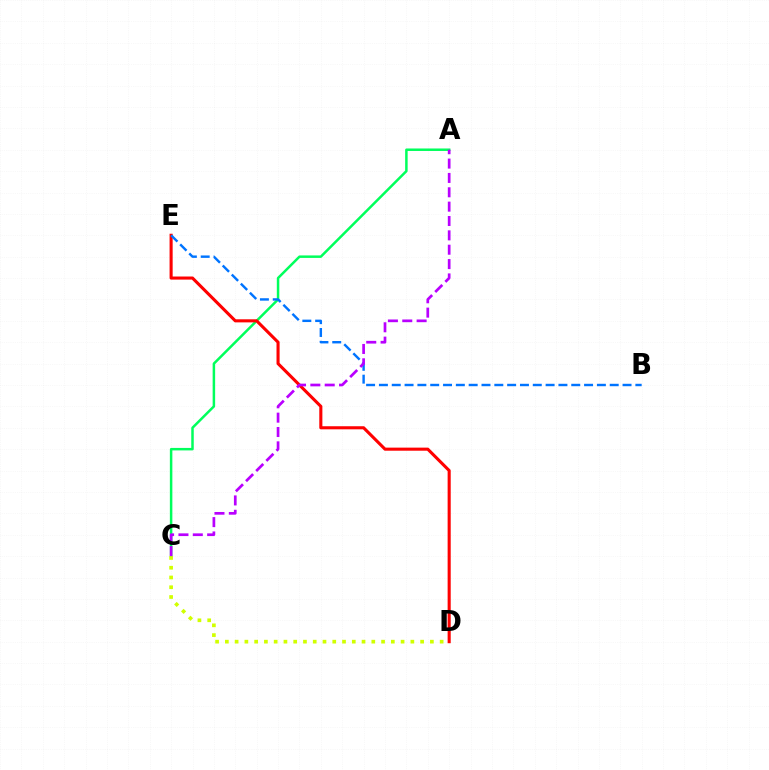{('A', 'C'): [{'color': '#00ff5c', 'line_style': 'solid', 'thickness': 1.8}, {'color': '#b900ff', 'line_style': 'dashed', 'thickness': 1.95}], ('D', 'E'): [{'color': '#ff0000', 'line_style': 'solid', 'thickness': 2.22}], ('C', 'D'): [{'color': '#d1ff00', 'line_style': 'dotted', 'thickness': 2.65}], ('B', 'E'): [{'color': '#0074ff', 'line_style': 'dashed', 'thickness': 1.74}]}